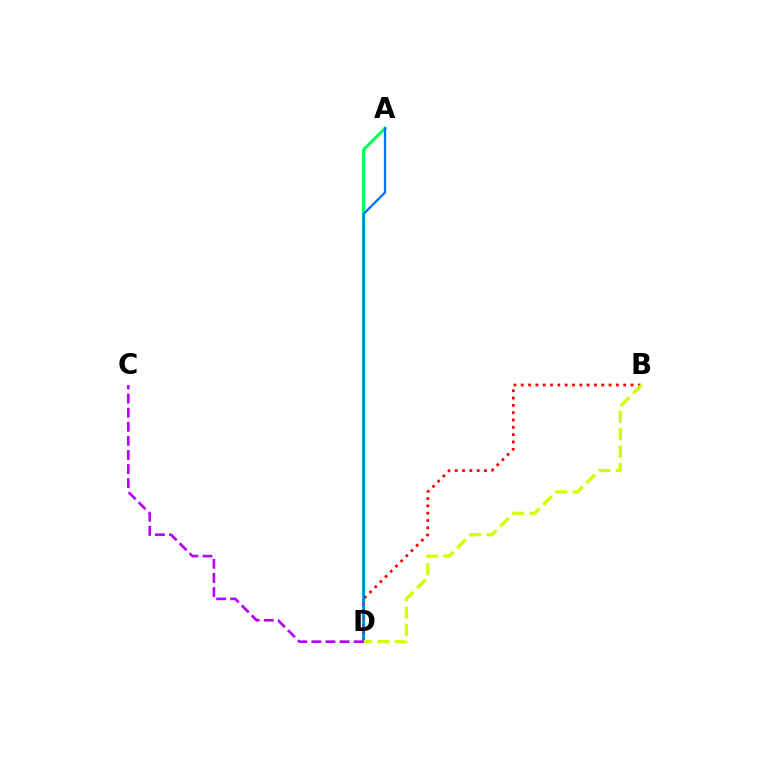{('A', 'D'): [{'color': '#00ff5c', 'line_style': 'solid', 'thickness': 2.26}, {'color': '#0074ff', 'line_style': 'solid', 'thickness': 1.65}], ('B', 'D'): [{'color': '#ff0000', 'line_style': 'dotted', 'thickness': 1.99}, {'color': '#d1ff00', 'line_style': 'dashed', 'thickness': 2.36}], ('C', 'D'): [{'color': '#b900ff', 'line_style': 'dashed', 'thickness': 1.92}]}